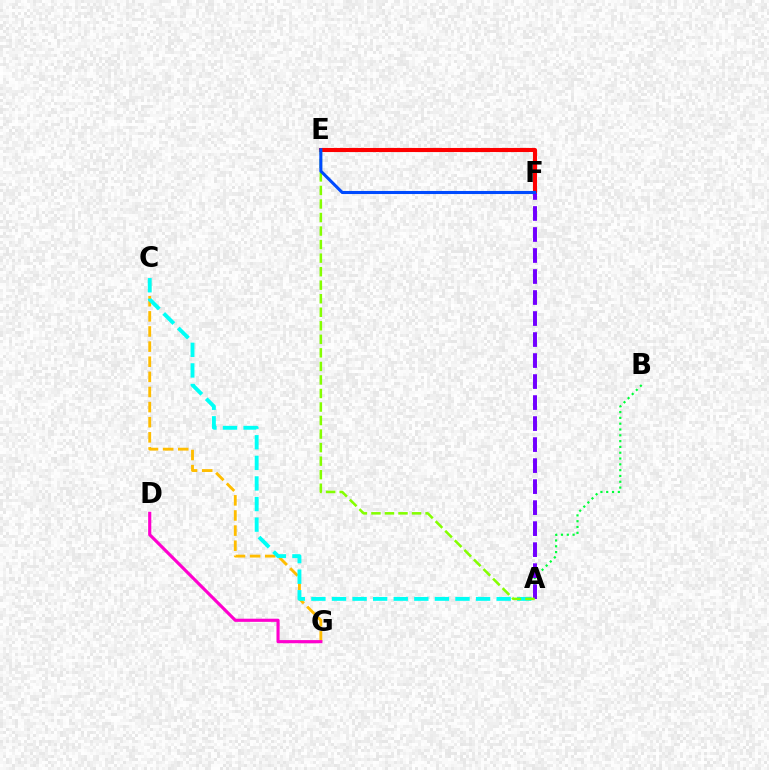{('C', 'G'): [{'color': '#ffbd00', 'line_style': 'dashed', 'thickness': 2.05}], ('A', 'B'): [{'color': '#00ff39', 'line_style': 'dotted', 'thickness': 1.58}], ('E', 'F'): [{'color': '#ff0000', 'line_style': 'solid', 'thickness': 2.95}, {'color': '#004bff', 'line_style': 'solid', 'thickness': 2.21}], ('A', 'C'): [{'color': '#00fff6', 'line_style': 'dashed', 'thickness': 2.8}], ('A', 'F'): [{'color': '#7200ff', 'line_style': 'dashed', 'thickness': 2.85}], ('A', 'E'): [{'color': '#84ff00', 'line_style': 'dashed', 'thickness': 1.84}], ('D', 'G'): [{'color': '#ff00cf', 'line_style': 'solid', 'thickness': 2.26}]}